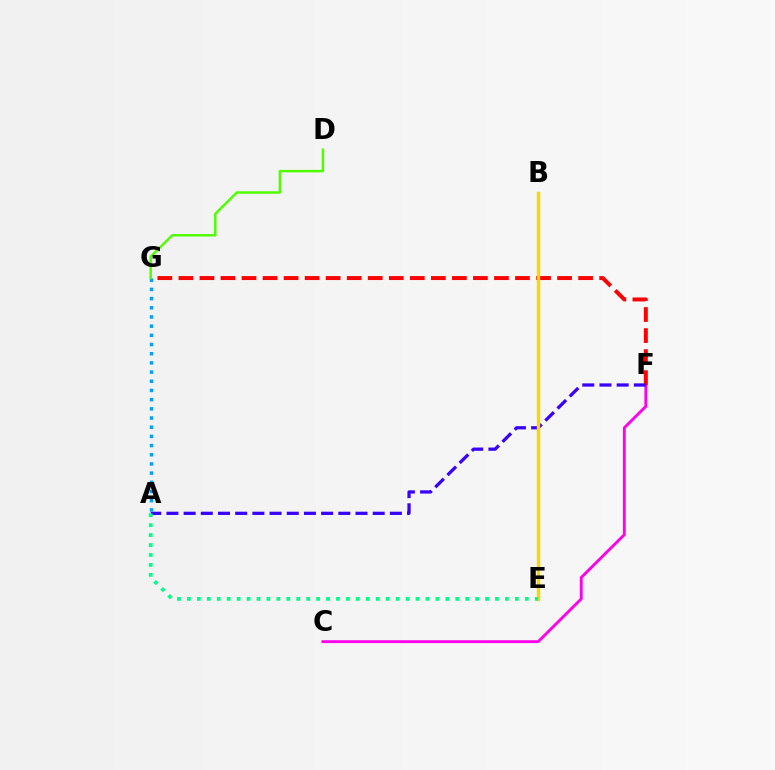{('C', 'F'): [{'color': '#ff00ed', 'line_style': 'solid', 'thickness': 2.07}], ('F', 'G'): [{'color': '#ff0000', 'line_style': 'dashed', 'thickness': 2.86}], ('A', 'F'): [{'color': '#3700ff', 'line_style': 'dashed', 'thickness': 2.34}], ('B', 'E'): [{'color': '#ffd500', 'line_style': 'solid', 'thickness': 2.44}], ('A', 'G'): [{'color': '#009eff', 'line_style': 'dotted', 'thickness': 2.5}], ('A', 'E'): [{'color': '#00ff86', 'line_style': 'dotted', 'thickness': 2.7}], ('D', 'G'): [{'color': '#4fff00', 'line_style': 'solid', 'thickness': 1.77}]}